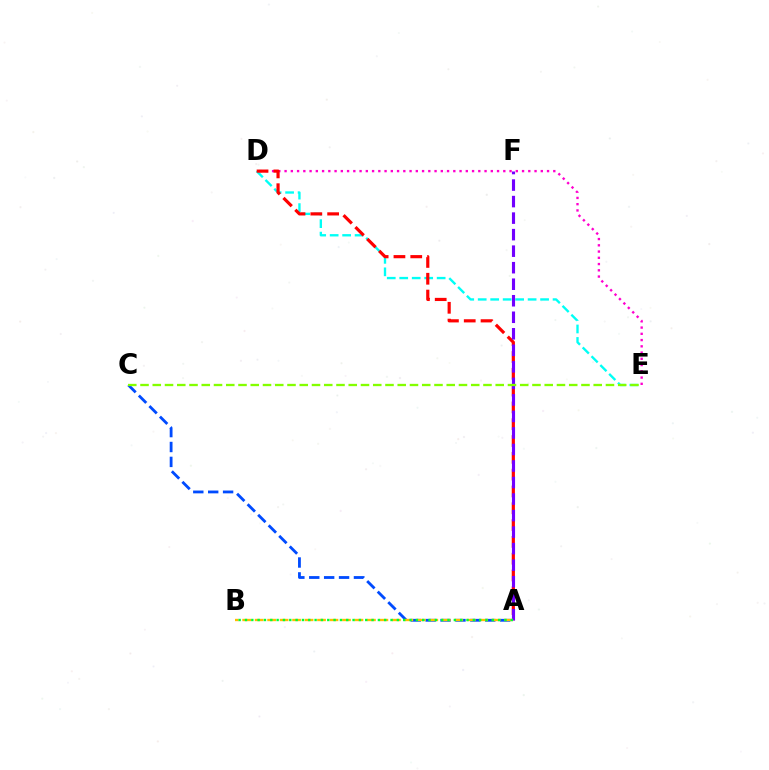{('A', 'C'): [{'color': '#004bff', 'line_style': 'dashed', 'thickness': 2.02}], ('D', 'E'): [{'color': '#00fff6', 'line_style': 'dashed', 'thickness': 1.7}, {'color': '#ff00cf', 'line_style': 'dotted', 'thickness': 1.7}], ('A', 'D'): [{'color': '#ff0000', 'line_style': 'dashed', 'thickness': 2.28}], ('A', 'F'): [{'color': '#7200ff', 'line_style': 'dashed', 'thickness': 2.24}], ('A', 'B'): [{'color': '#ffbd00', 'line_style': 'dashed', 'thickness': 1.69}, {'color': '#00ff39', 'line_style': 'dotted', 'thickness': 1.72}], ('C', 'E'): [{'color': '#84ff00', 'line_style': 'dashed', 'thickness': 1.66}]}